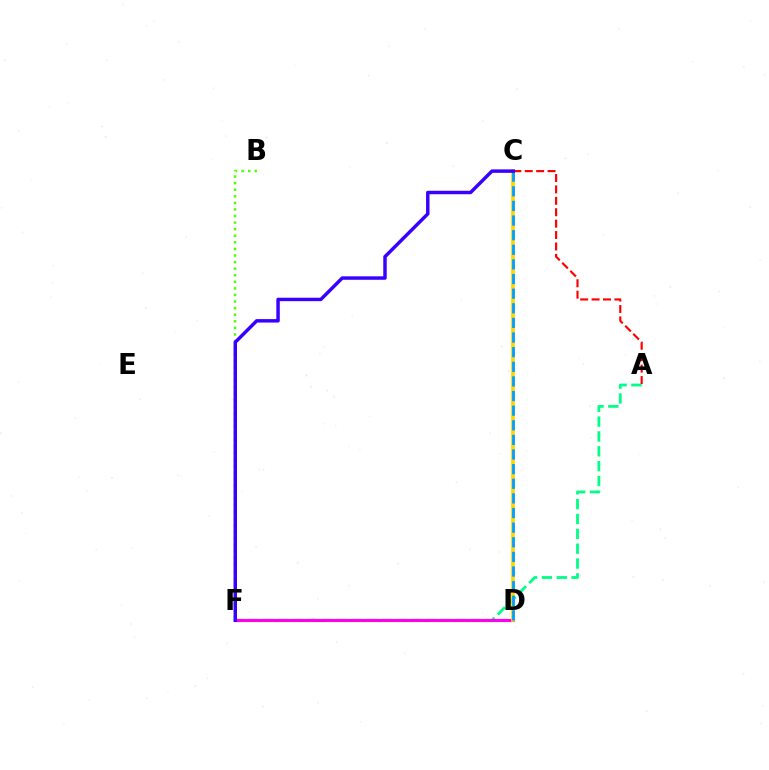{('A', 'F'): [{'color': '#00ff86', 'line_style': 'dashed', 'thickness': 2.02}], ('B', 'F'): [{'color': '#4fff00', 'line_style': 'dotted', 'thickness': 1.79}], ('D', 'F'): [{'color': '#ff00ed', 'line_style': 'solid', 'thickness': 2.26}], ('A', 'C'): [{'color': '#ff0000', 'line_style': 'dashed', 'thickness': 1.55}], ('C', 'D'): [{'color': '#ffd500', 'line_style': 'solid', 'thickness': 2.63}, {'color': '#009eff', 'line_style': 'dashed', 'thickness': 1.99}], ('C', 'F'): [{'color': '#3700ff', 'line_style': 'solid', 'thickness': 2.49}]}